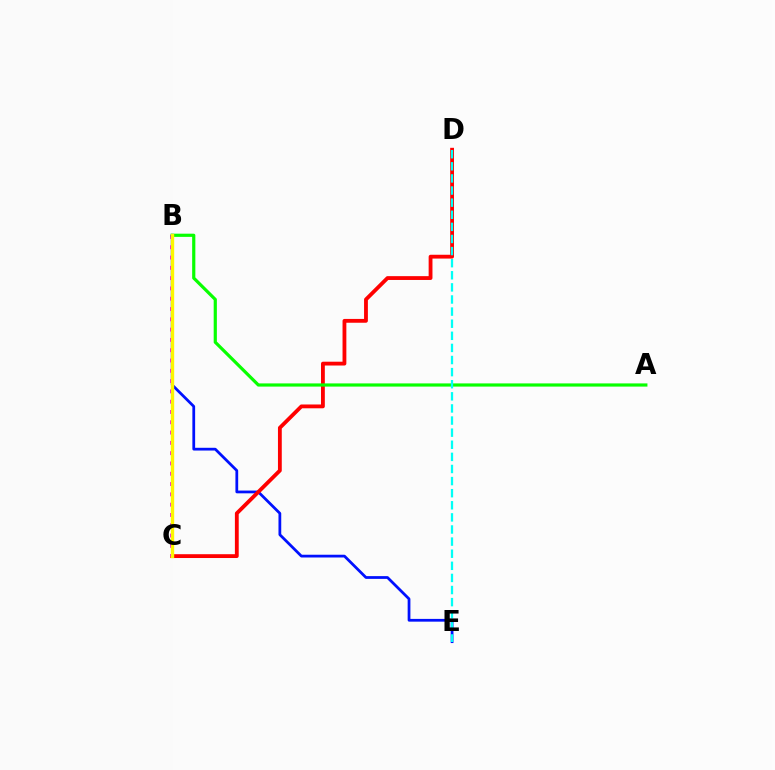{('B', 'E'): [{'color': '#0010ff', 'line_style': 'solid', 'thickness': 1.99}], ('C', 'D'): [{'color': '#ff0000', 'line_style': 'solid', 'thickness': 2.75}], ('B', 'C'): [{'color': '#ee00ff', 'line_style': 'dotted', 'thickness': 2.8}, {'color': '#fcf500', 'line_style': 'solid', 'thickness': 2.43}], ('A', 'B'): [{'color': '#08ff00', 'line_style': 'solid', 'thickness': 2.3}], ('D', 'E'): [{'color': '#00fff6', 'line_style': 'dashed', 'thickness': 1.64}]}